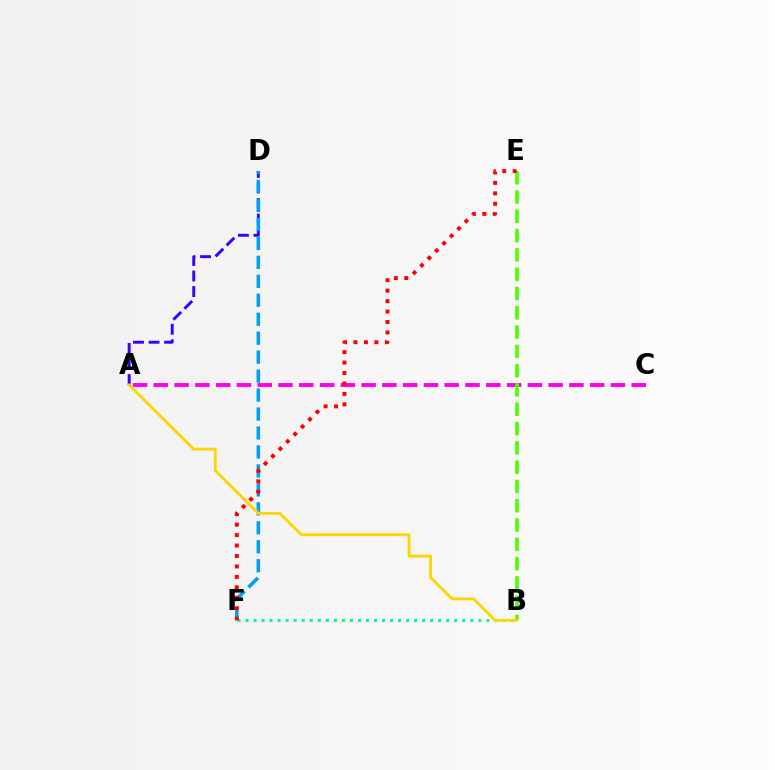{('A', 'C'): [{'color': '#ff00ed', 'line_style': 'dashed', 'thickness': 2.82}], ('A', 'D'): [{'color': '#3700ff', 'line_style': 'dashed', 'thickness': 2.11}], ('B', 'E'): [{'color': '#4fff00', 'line_style': 'dashed', 'thickness': 2.62}], ('B', 'F'): [{'color': '#00ff86', 'line_style': 'dotted', 'thickness': 2.18}], ('D', 'F'): [{'color': '#009eff', 'line_style': 'dashed', 'thickness': 2.58}], ('A', 'B'): [{'color': '#ffd500', 'line_style': 'solid', 'thickness': 2.06}], ('E', 'F'): [{'color': '#ff0000', 'line_style': 'dotted', 'thickness': 2.84}]}